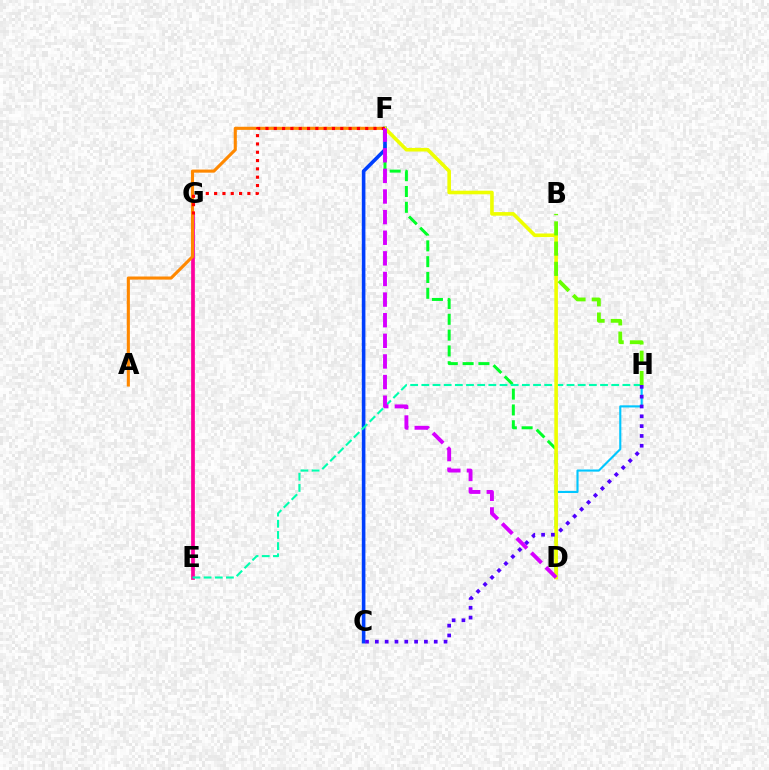{('E', 'G'): [{'color': '#ff00a0', 'line_style': 'solid', 'thickness': 2.67}], ('A', 'F'): [{'color': '#ff8800', 'line_style': 'solid', 'thickness': 2.23}], ('D', 'F'): [{'color': '#00ff27', 'line_style': 'dashed', 'thickness': 2.15}, {'color': '#eeff00', 'line_style': 'solid', 'thickness': 2.6}, {'color': '#d600ff', 'line_style': 'dashed', 'thickness': 2.8}], ('C', 'F'): [{'color': '#003fff', 'line_style': 'solid', 'thickness': 2.6}], ('E', 'H'): [{'color': '#00ffaf', 'line_style': 'dashed', 'thickness': 1.52}], ('D', 'H'): [{'color': '#00c7ff', 'line_style': 'solid', 'thickness': 1.53}], ('F', 'G'): [{'color': '#ff0000', 'line_style': 'dotted', 'thickness': 2.26}], ('C', 'H'): [{'color': '#4f00ff', 'line_style': 'dotted', 'thickness': 2.67}], ('B', 'H'): [{'color': '#66ff00', 'line_style': 'dashed', 'thickness': 2.75}]}